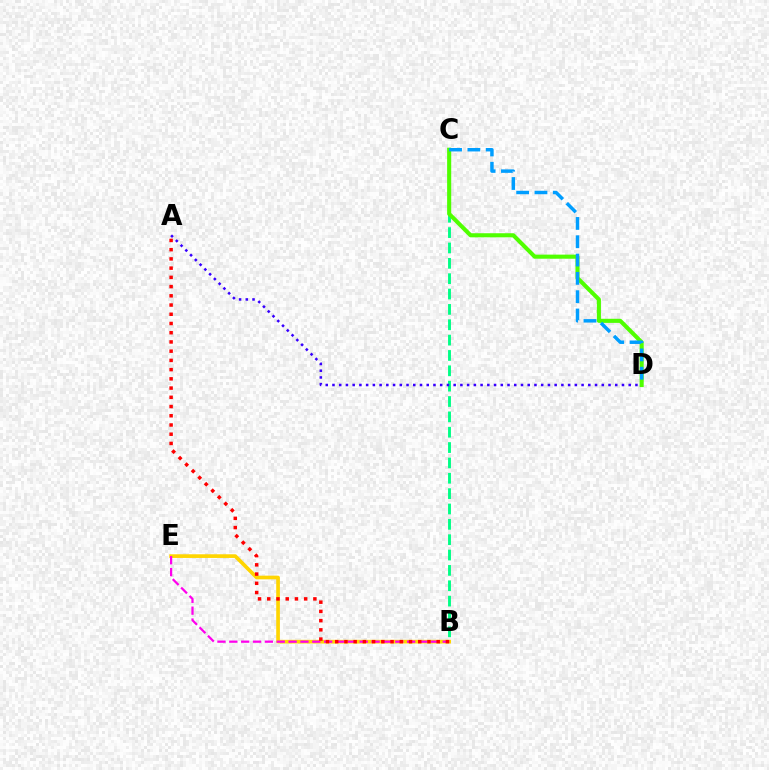{('B', 'C'): [{'color': '#00ff86', 'line_style': 'dashed', 'thickness': 2.09}], ('B', 'E'): [{'color': '#ffd500', 'line_style': 'solid', 'thickness': 2.65}, {'color': '#ff00ed', 'line_style': 'dashed', 'thickness': 1.61}], ('C', 'D'): [{'color': '#4fff00', 'line_style': 'solid', 'thickness': 2.94}, {'color': '#009eff', 'line_style': 'dashed', 'thickness': 2.49}], ('A', 'D'): [{'color': '#3700ff', 'line_style': 'dotted', 'thickness': 1.83}], ('A', 'B'): [{'color': '#ff0000', 'line_style': 'dotted', 'thickness': 2.51}]}